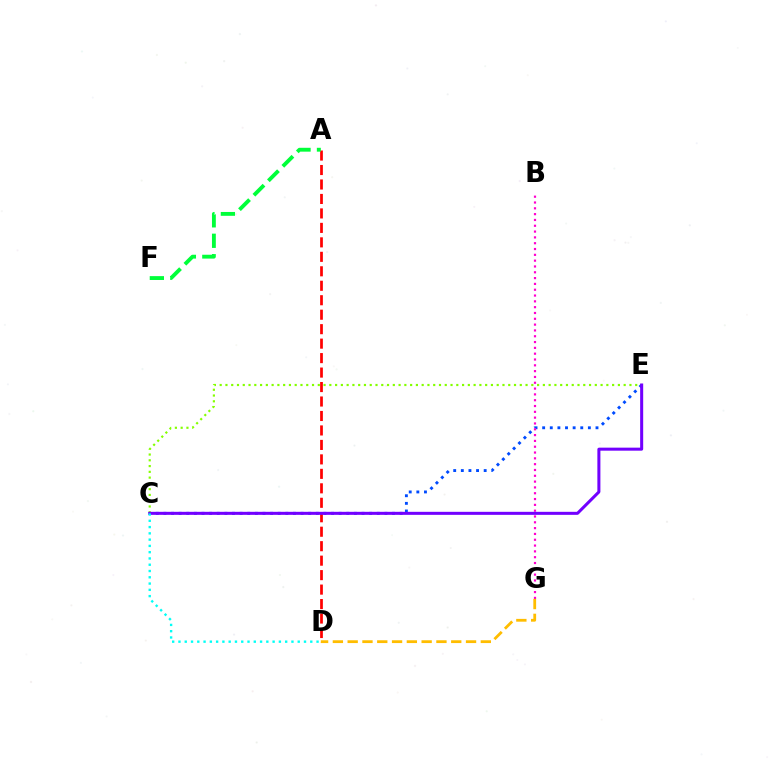{('C', 'E'): [{'color': '#004bff', 'line_style': 'dotted', 'thickness': 2.07}, {'color': '#84ff00', 'line_style': 'dotted', 'thickness': 1.57}, {'color': '#7200ff', 'line_style': 'solid', 'thickness': 2.18}], ('B', 'G'): [{'color': '#ff00cf', 'line_style': 'dotted', 'thickness': 1.58}], ('A', 'D'): [{'color': '#ff0000', 'line_style': 'dashed', 'thickness': 1.97}], ('A', 'F'): [{'color': '#00ff39', 'line_style': 'dashed', 'thickness': 2.78}], ('D', 'G'): [{'color': '#ffbd00', 'line_style': 'dashed', 'thickness': 2.01}], ('C', 'D'): [{'color': '#00fff6', 'line_style': 'dotted', 'thickness': 1.71}]}